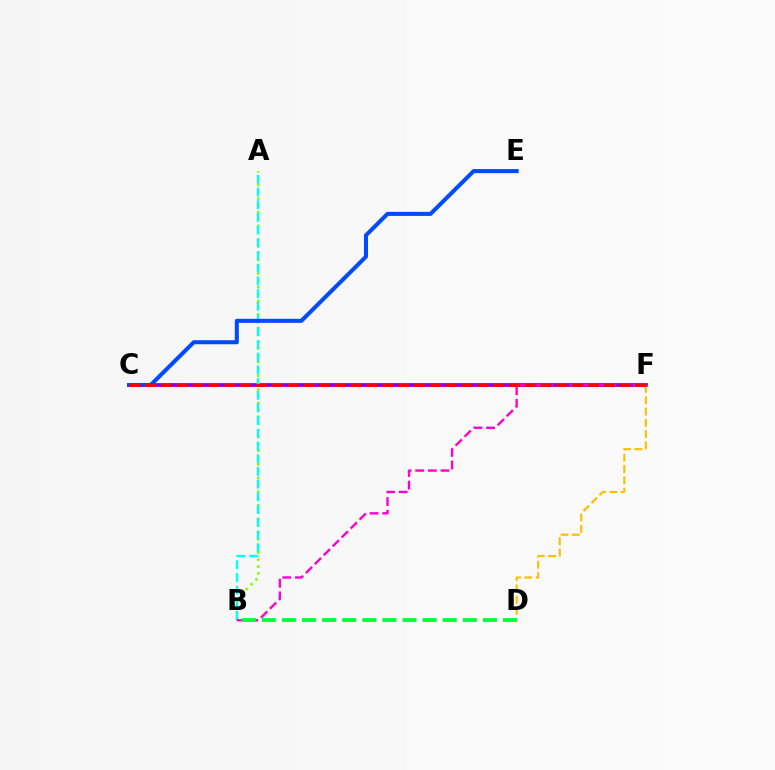{('C', 'F'): [{'color': '#7200ff', 'line_style': 'solid', 'thickness': 2.68}, {'color': '#ff0000', 'line_style': 'dashed', 'thickness': 2.15}], ('A', 'B'): [{'color': '#84ff00', 'line_style': 'dotted', 'thickness': 1.85}, {'color': '#00fff6', 'line_style': 'dashed', 'thickness': 1.73}], ('D', 'F'): [{'color': '#ffbd00', 'line_style': 'dashed', 'thickness': 1.53}], ('C', 'E'): [{'color': '#004bff', 'line_style': 'solid', 'thickness': 2.91}], ('B', 'F'): [{'color': '#ff00cf', 'line_style': 'dashed', 'thickness': 1.72}], ('B', 'D'): [{'color': '#00ff39', 'line_style': 'dashed', 'thickness': 2.73}]}